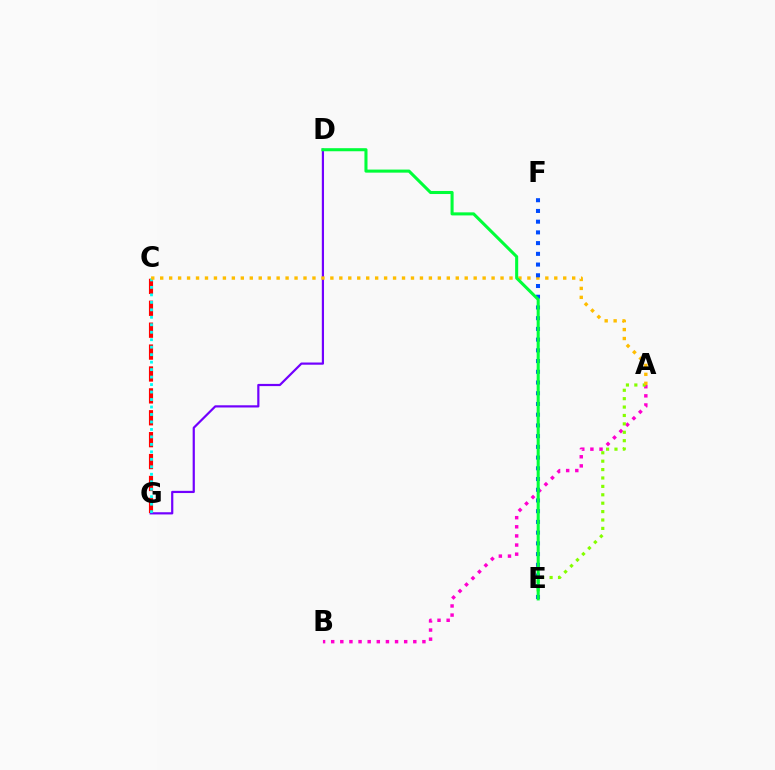{('A', 'B'): [{'color': '#ff00cf', 'line_style': 'dotted', 'thickness': 2.48}], ('D', 'G'): [{'color': '#7200ff', 'line_style': 'solid', 'thickness': 1.59}], ('A', 'E'): [{'color': '#84ff00', 'line_style': 'dotted', 'thickness': 2.28}], ('C', 'G'): [{'color': '#ff0000', 'line_style': 'dashed', 'thickness': 2.97}, {'color': '#00fff6', 'line_style': 'dotted', 'thickness': 2.03}], ('A', 'C'): [{'color': '#ffbd00', 'line_style': 'dotted', 'thickness': 2.43}], ('E', 'F'): [{'color': '#004bff', 'line_style': 'dotted', 'thickness': 2.91}], ('D', 'E'): [{'color': '#00ff39', 'line_style': 'solid', 'thickness': 2.21}]}